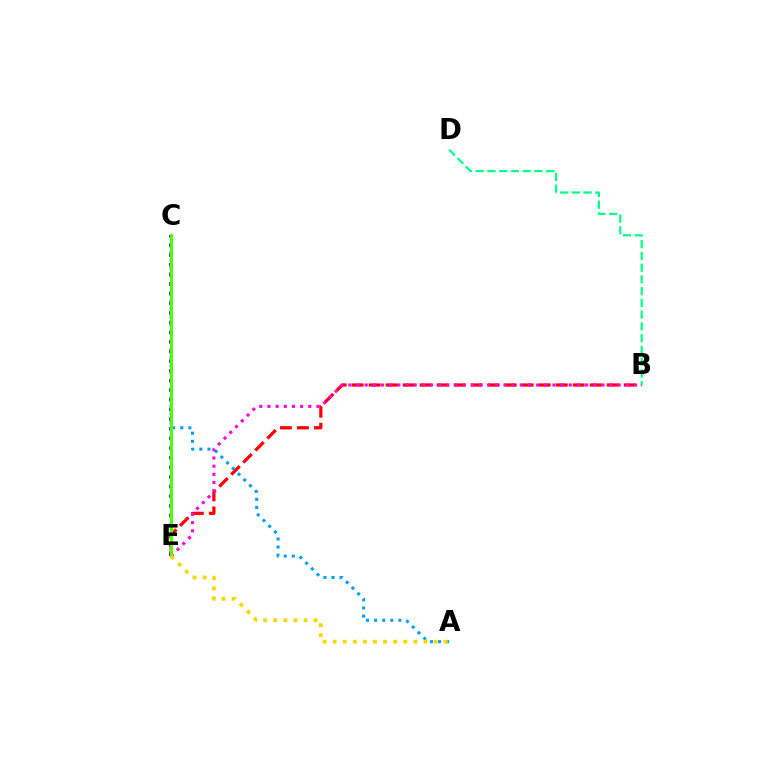{('B', 'E'): [{'color': '#ff0000', 'line_style': 'dashed', 'thickness': 2.31}, {'color': '#ff00ed', 'line_style': 'dotted', 'thickness': 2.22}], ('A', 'C'): [{'color': '#009eff', 'line_style': 'dotted', 'thickness': 2.2}], ('C', 'E'): [{'color': '#3700ff', 'line_style': 'dotted', 'thickness': 2.62}, {'color': '#4fff00', 'line_style': 'solid', 'thickness': 2.25}], ('B', 'D'): [{'color': '#00ff86', 'line_style': 'dashed', 'thickness': 1.6}], ('A', 'E'): [{'color': '#ffd500', 'line_style': 'dotted', 'thickness': 2.74}]}